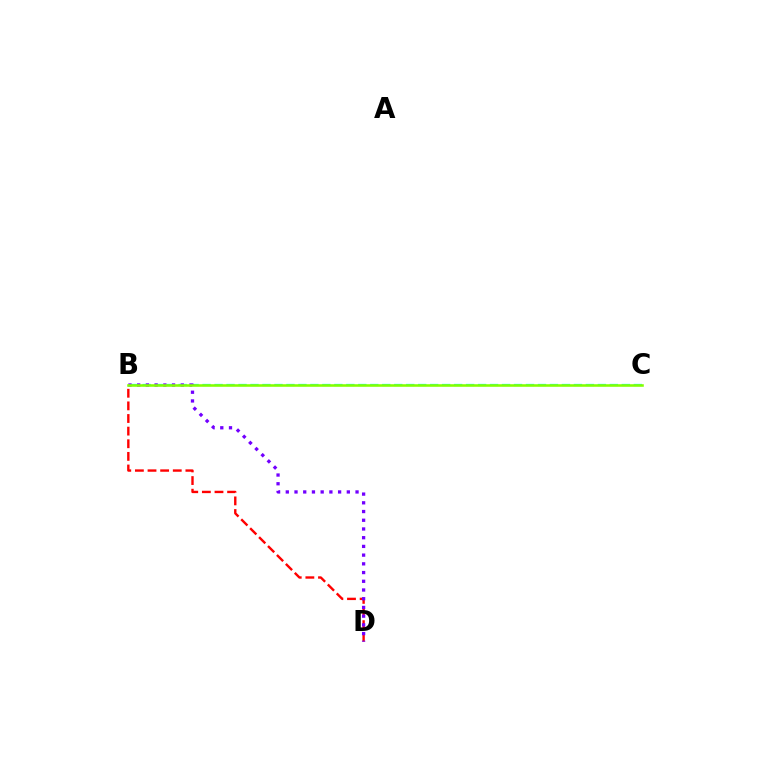{('B', 'D'): [{'color': '#ff0000', 'line_style': 'dashed', 'thickness': 1.71}, {'color': '#7200ff', 'line_style': 'dotted', 'thickness': 2.37}], ('B', 'C'): [{'color': '#00fff6', 'line_style': 'dashed', 'thickness': 1.63}, {'color': '#84ff00', 'line_style': 'solid', 'thickness': 1.84}]}